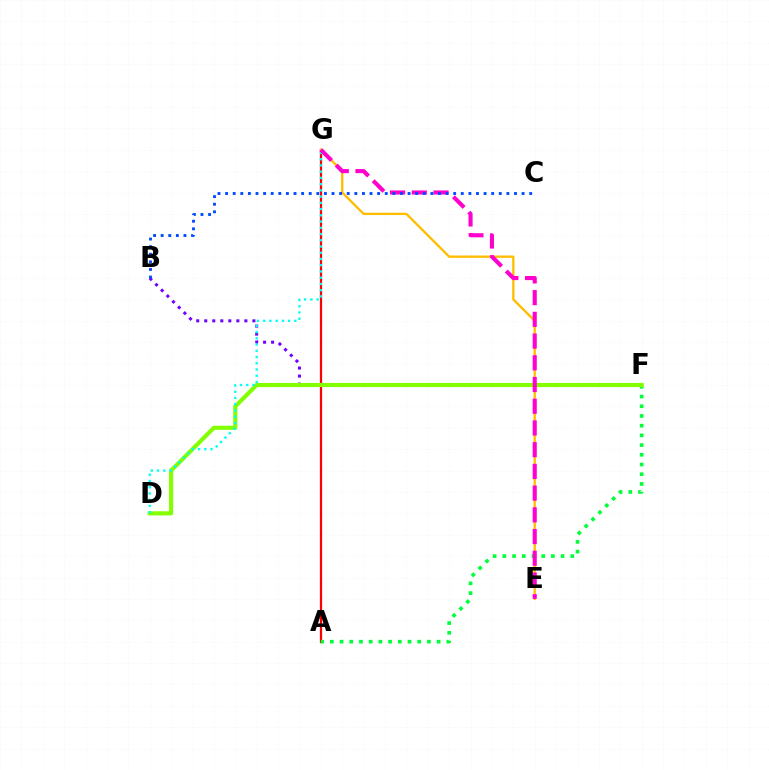{('A', 'G'): [{'color': '#ff0000', 'line_style': 'solid', 'thickness': 1.62}], ('A', 'F'): [{'color': '#00ff39', 'line_style': 'dotted', 'thickness': 2.64}], ('E', 'G'): [{'color': '#ffbd00', 'line_style': 'solid', 'thickness': 1.68}, {'color': '#ff00cf', 'line_style': 'dashed', 'thickness': 2.95}], ('B', 'F'): [{'color': '#7200ff', 'line_style': 'dotted', 'thickness': 2.18}], ('D', 'F'): [{'color': '#84ff00', 'line_style': 'solid', 'thickness': 2.97}], ('D', 'G'): [{'color': '#00fff6', 'line_style': 'dotted', 'thickness': 1.69}], ('B', 'C'): [{'color': '#004bff', 'line_style': 'dotted', 'thickness': 2.07}]}